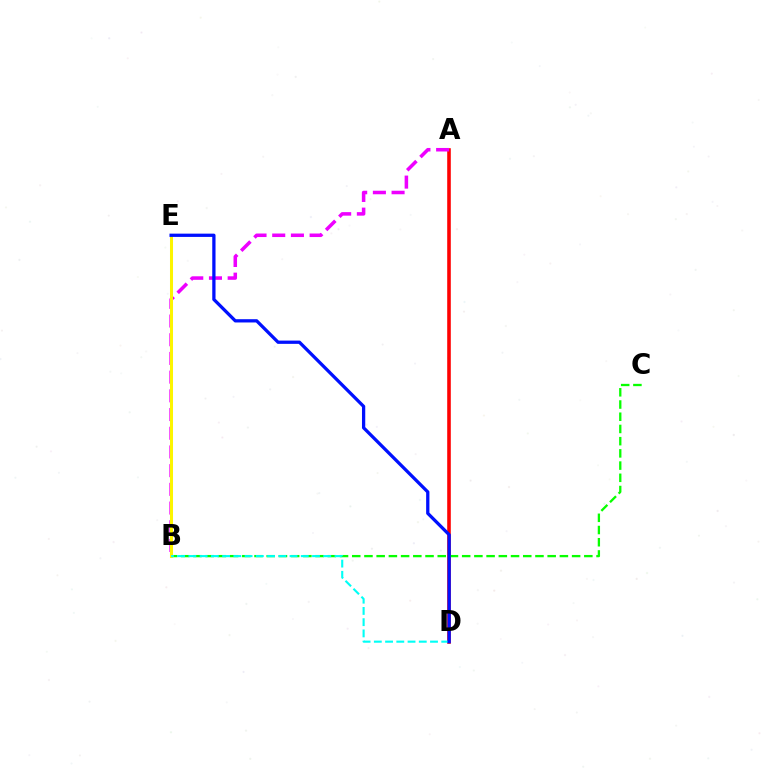{('A', 'D'): [{'color': '#ff0000', 'line_style': 'solid', 'thickness': 2.58}], ('A', 'B'): [{'color': '#ee00ff', 'line_style': 'dashed', 'thickness': 2.54}], ('B', 'C'): [{'color': '#08ff00', 'line_style': 'dashed', 'thickness': 1.66}], ('B', 'E'): [{'color': '#fcf500', 'line_style': 'solid', 'thickness': 2.17}], ('B', 'D'): [{'color': '#00fff6', 'line_style': 'dashed', 'thickness': 1.53}], ('D', 'E'): [{'color': '#0010ff', 'line_style': 'solid', 'thickness': 2.36}]}